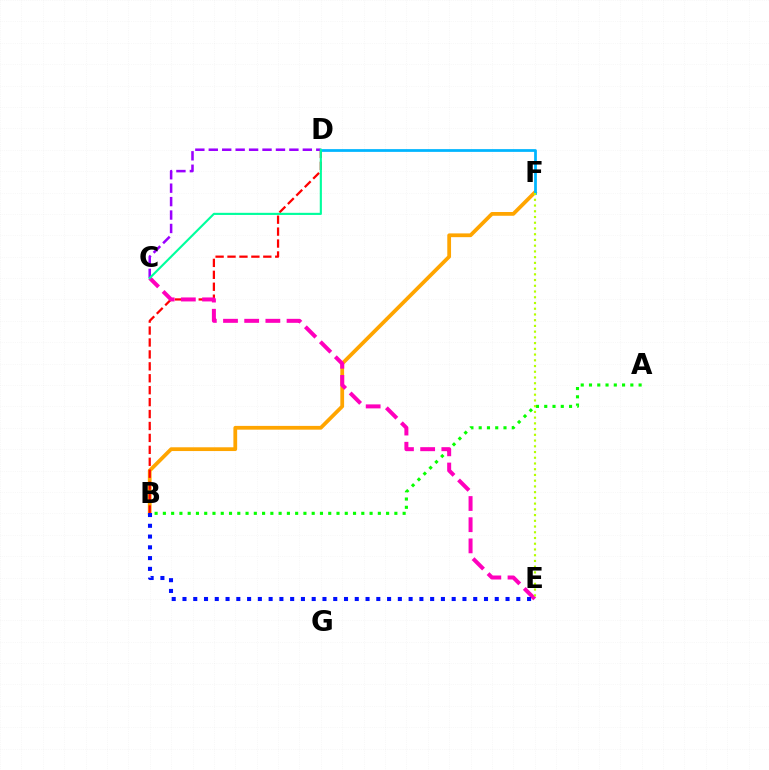{('B', 'F'): [{'color': '#ffa500', 'line_style': 'solid', 'thickness': 2.71}], ('B', 'D'): [{'color': '#ff0000', 'line_style': 'dashed', 'thickness': 1.62}], ('C', 'D'): [{'color': '#9b00ff', 'line_style': 'dashed', 'thickness': 1.83}, {'color': '#00ff9d', 'line_style': 'solid', 'thickness': 1.54}], ('D', 'F'): [{'color': '#00b5ff', 'line_style': 'solid', 'thickness': 1.98}], ('A', 'B'): [{'color': '#08ff00', 'line_style': 'dotted', 'thickness': 2.25}], ('C', 'E'): [{'color': '#ff00bd', 'line_style': 'dashed', 'thickness': 2.88}], ('E', 'F'): [{'color': '#b3ff00', 'line_style': 'dotted', 'thickness': 1.56}], ('B', 'E'): [{'color': '#0010ff', 'line_style': 'dotted', 'thickness': 2.93}]}